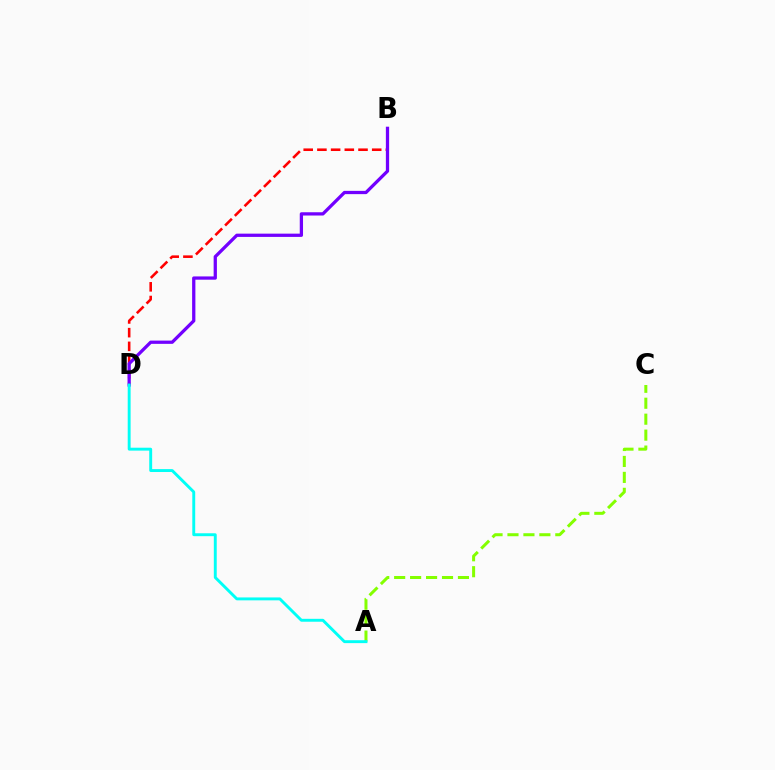{('B', 'D'): [{'color': '#ff0000', 'line_style': 'dashed', 'thickness': 1.86}, {'color': '#7200ff', 'line_style': 'solid', 'thickness': 2.35}], ('A', 'C'): [{'color': '#84ff00', 'line_style': 'dashed', 'thickness': 2.17}], ('A', 'D'): [{'color': '#00fff6', 'line_style': 'solid', 'thickness': 2.09}]}